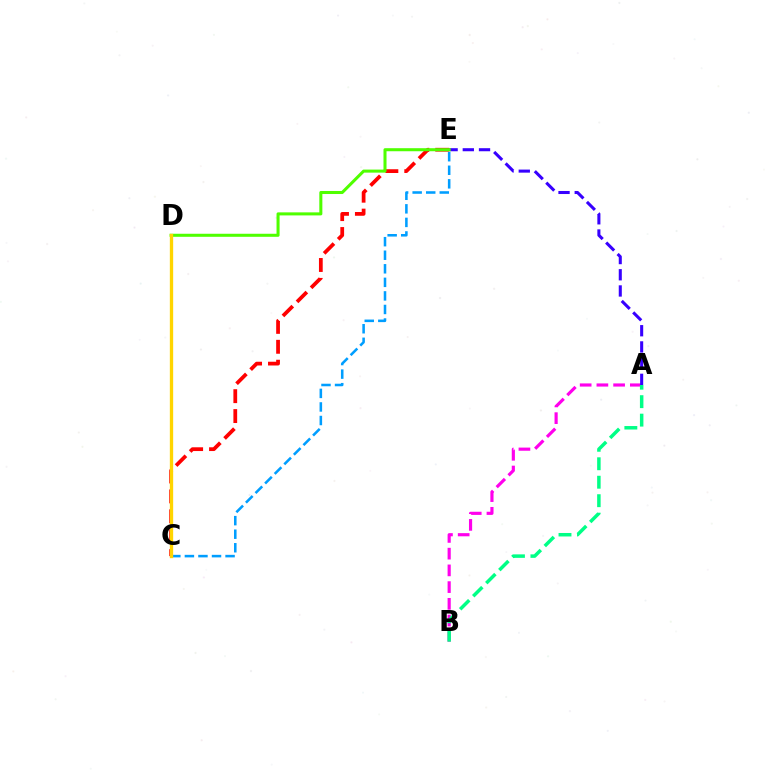{('A', 'B'): [{'color': '#ff00ed', 'line_style': 'dashed', 'thickness': 2.27}, {'color': '#00ff86', 'line_style': 'dashed', 'thickness': 2.51}], ('C', 'E'): [{'color': '#ff0000', 'line_style': 'dashed', 'thickness': 2.7}, {'color': '#009eff', 'line_style': 'dashed', 'thickness': 1.84}], ('A', 'E'): [{'color': '#3700ff', 'line_style': 'dashed', 'thickness': 2.2}], ('D', 'E'): [{'color': '#4fff00', 'line_style': 'solid', 'thickness': 2.19}], ('C', 'D'): [{'color': '#ffd500', 'line_style': 'solid', 'thickness': 2.4}]}